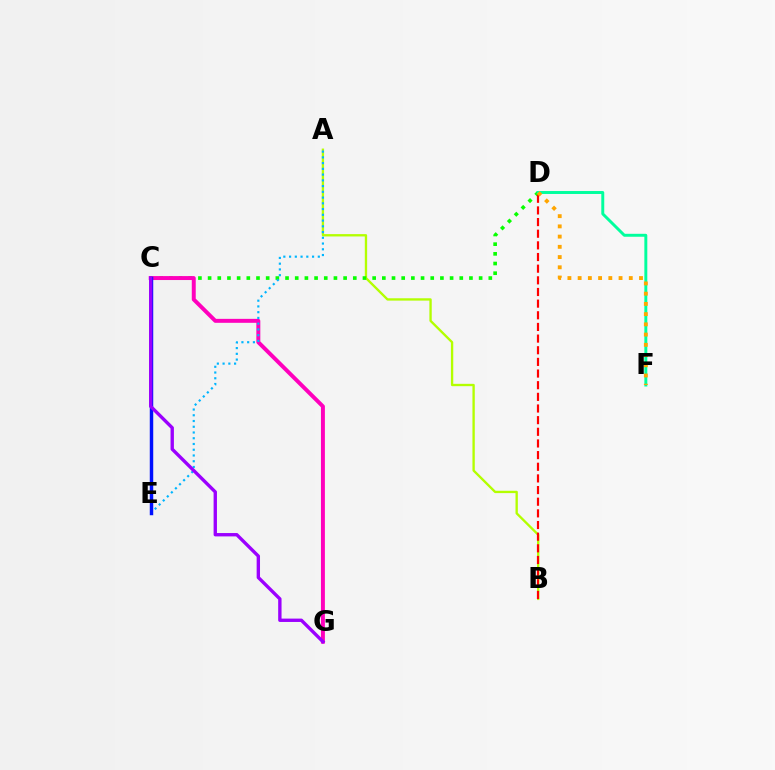{('A', 'B'): [{'color': '#b3ff00', 'line_style': 'solid', 'thickness': 1.68}], ('C', 'D'): [{'color': '#08ff00', 'line_style': 'dotted', 'thickness': 2.63}], ('C', 'G'): [{'color': '#ff00bd', 'line_style': 'solid', 'thickness': 2.85}, {'color': '#9b00ff', 'line_style': 'solid', 'thickness': 2.42}], ('D', 'F'): [{'color': '#00ff9d', 'line_style': 'solid', 'thickness': 2.12}, {'color': '#ffa500', 'line_style': 'dotted', 'thickness': 2.78}], ('A', 'E'): [{'color': '#00b5ff', 'line_style': 'dotted', 'thickness': 1.56}], ('B', 'D'): [{'color': '#ff0000', 'line_style': 'dashed', 'thickness': 1.58}], ('C', 'E'): [{'color': '#0010ff', 'line_style': 'solid', 'thickness': 2.48}]}